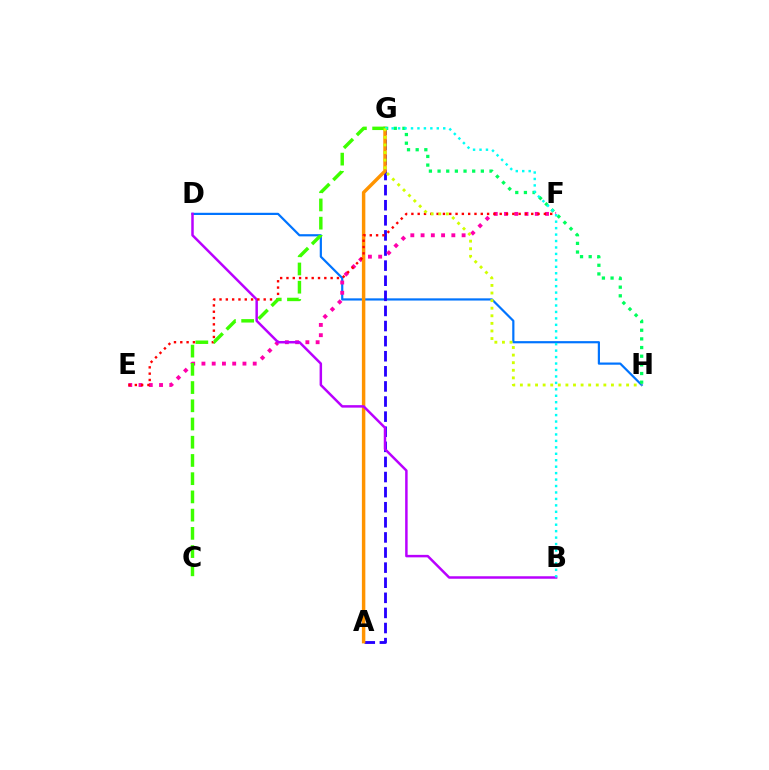{('D', 'H'): [{'color': '#0074ff', 'line_style': 'solid', 'thickness': 1.58}], ('A', 'G'): [{'color': '#2500ff', 'line_style': 'dashed', 'thickness': 2.05}, {'color': '#ff9400', 'line_style': 'solid', 'thickness': 2.48}], ('E', 'F'): [{'color': '#ff00ac', 'line_style': 'dotted', 'thickness': 2.79}, {'color': '#ff0000', 'line_style': 'dotted', 'thickness': 1.71}], ('G', 'H'): [{'color': '#00ff5c', 'line_style': 'dotted', 'thickness': 2.35}, {'color': '#d1ff00', 'line_style': 'dotted', 'thickness': 2.06}], ('B', 'D'): [{'color': '#b900ff', 'line_style': 'solid', 'thickness': 1.79}], ('B', 'G'): [{'color': '#00fff6', 'line_style': 'dotted', 'thickness': 1.75}], ('C', 'G'): [{'color': '#3dff00', 'line_style': 'dashed', 'thickness': 2.48}]}